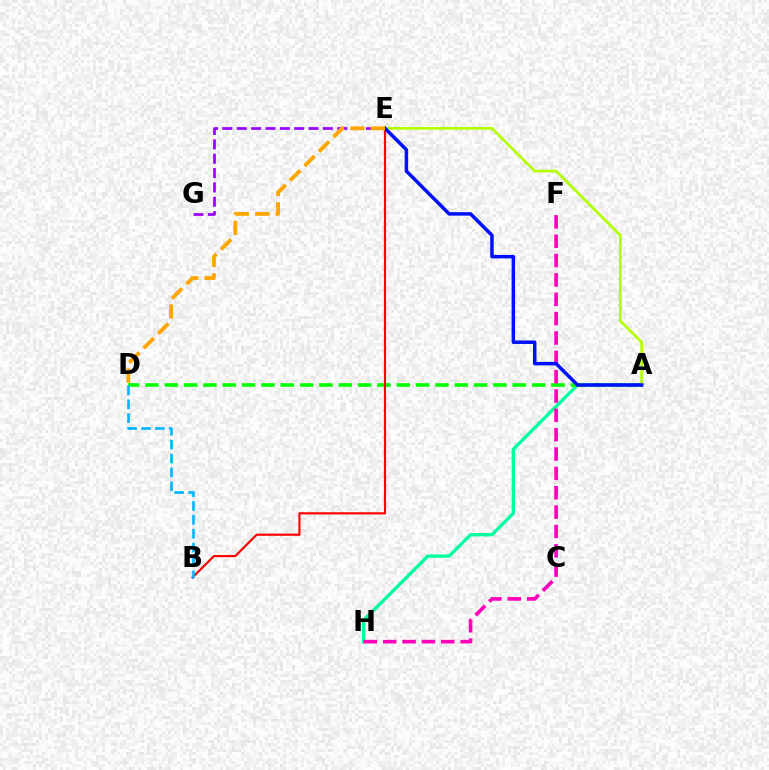{('A', 'H'): [{'color': '#00ff9d', 'line_style': 'solid', 'thickness': 2.41}], ('A', 'D'): [{'color': '#08ff00', 'line_style': 'dashed', 'thickness': 2.63}], ('B', 'E'): [{'color': '#ff0000', 'line_style': 'solid', 'thickness': 1.55}], ('F', 'H'): [{'color': '#ff00bd', 'line_style': 'dashed', 'thickness': 2.63}], ('A', 'E'): [{'color': '#b3ff00', 'line_style': 'solid', 'thickness': 1.97}, {'color': '#0010ff', 'line_style': 'solid', 'thickness': 2.52}], ('E', 'G'): [{'color': '#9b00ff', 'line_style': 'dashed', 'thickness': 1.95}], ('D', 'E'): [{'color': '#ffa500', 'line_style': 'dashed', 'thickness': 2.78}], ('B', 'D'): [{'color': '#00b5ff', 'line_style': 'dashed', 'thickness': 1.89}]}